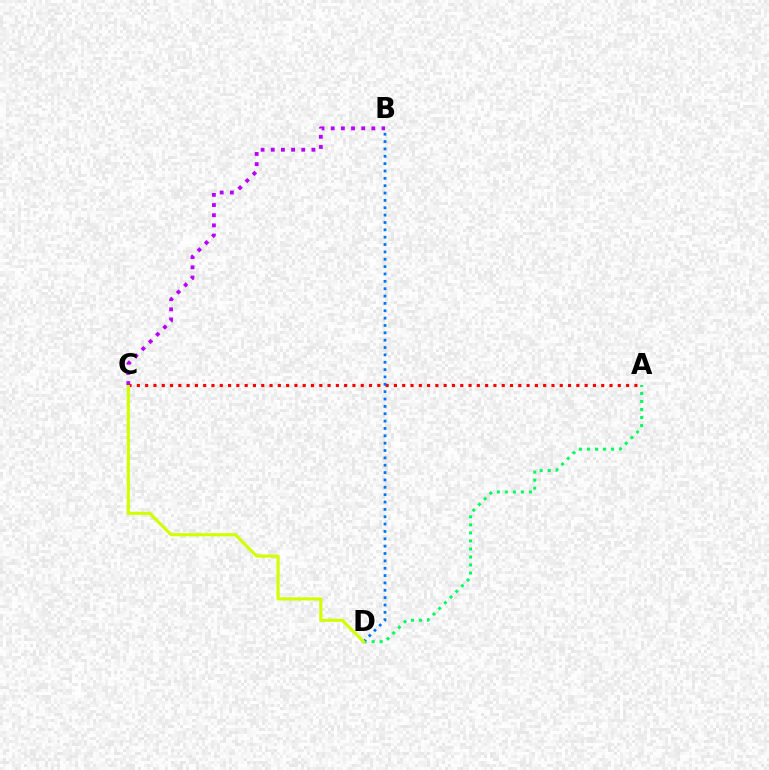{('A', 'D'): [{'color': '#00ff5c', 'line_style': 'dotted', 'thickness': 2.18}], ('A', 'C'): [{'color': '#ff0000', 'line_style': 'dotted', 'thickness': 2.25}], ('B', 'D'): [{'color': '#0074ff', 'line_style': 'dotted', 'thickness': 2.0}], ('C', 'D'): [{'color': '#d1ff00', 'line_style': 'solid', 'thickness': 2.24}], ('B', 'C'): [{'color': '#b900ff', 'line_style': 'dotted', 'thickness': 2.76}]}